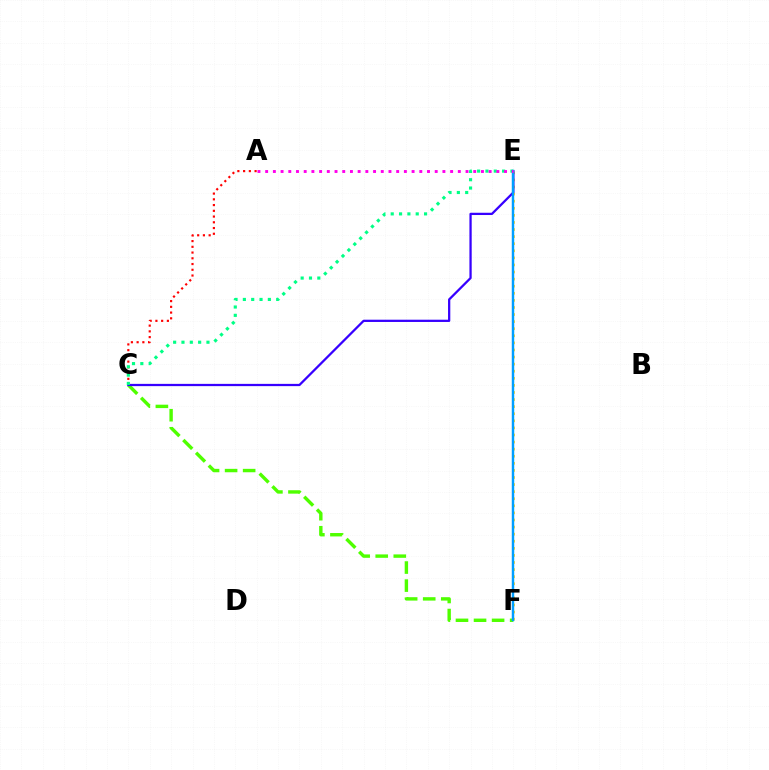{('C', 'F'): [{'color': '#4fff00', 'line_style': 'dashed', 'thickness': 2.45}], ('E', 'F'): [{'color': '#ffd500', 'line_style': 'dotted', 'thickness': 1.92}, {'color': '#009eff', 'line_style': 'solid', 'thickness': 1.77}], ('C', 'E'): [{'color': '#3700ff', 'line_style': 'solid', 'thickness': 1.63}, {'color': '#00ff86', 'line_style': 'dotted', 'thickness': 2.26}], ('A', 'C'): [{'color': '#ff0000', 'line_style': 'dotted', 'thickness': 1.56}], ('A', 'E'): [{'color': '#ff00ed', 'line_style': 'dotted', 'thickness': 2.09}]}